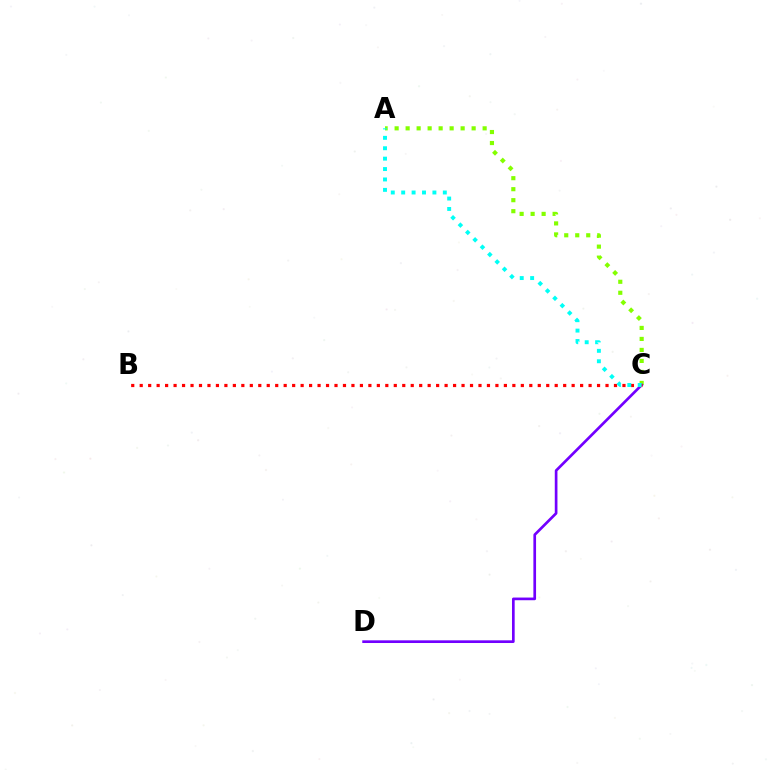{('A', 'C'): [{'color': '#84ff00', 'line_style': 'dotted', 'thickness': 2.99}, {'color': '#00fff6', 'line_style': 'dotted', 'thickness': 2.83}], ('C', 'D'): [{'color': '#7200ff', 'line_style': 'solid', 'thickness': 1.93}], ('B', 'C'): [{'color': '#ff0000', 'line_style': 'dotted', 'thickness': 2.3}]}